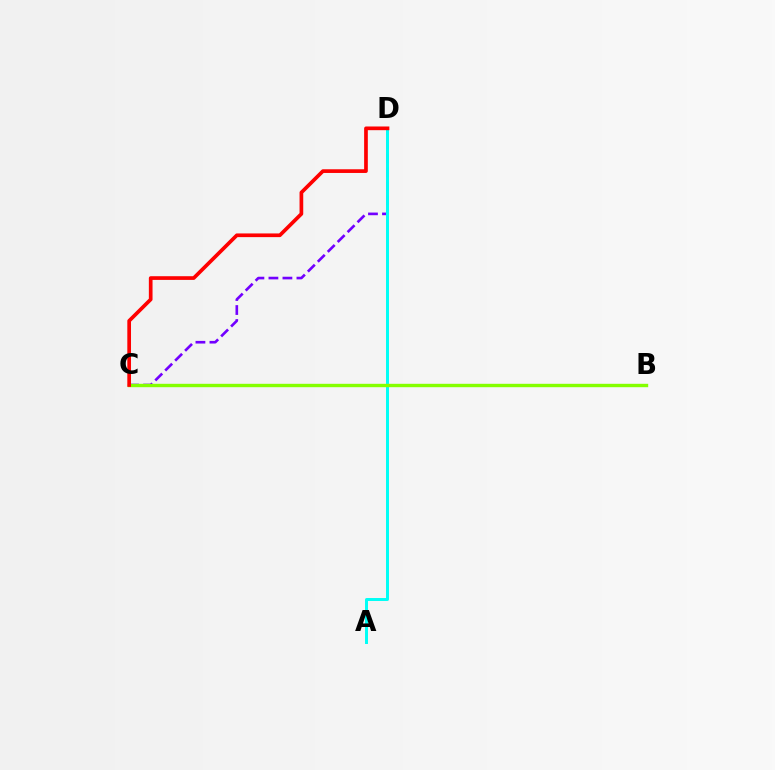{('C', 'D'): [{'color': '#7200ff', 'line_style': 'dashed', 'thickness': 1.9}, {'color': '#ff0000', 'line_style': 'solid', 'thickness': 2.66}], ('A', 'D'): [{'color': '#00fff6', 'line_style': 'solid', 'thickness': 2.14}], ('B', 'C'): [{'color': '#84ff00', 'line_style': 'solid', 'thickness': 2.44}]}